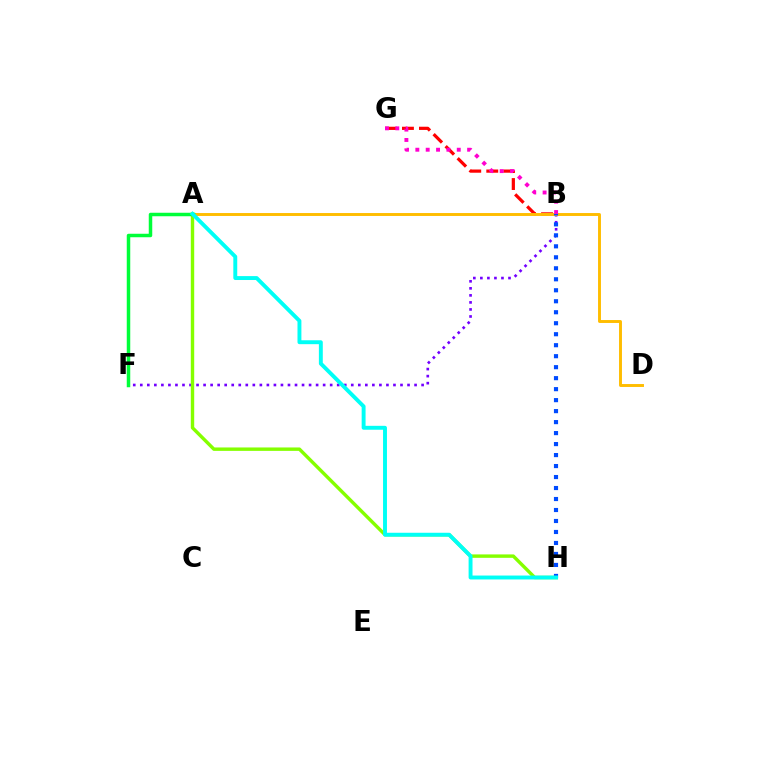{('B', 'G'): [{'color': '#ff0000', 'line_style': 'dashed', 'thickness': 2.31}, {'color': '#ff00cf', 'line_style': 'dotted', 'thickness': 2.81}], ('B', 'F'): [{'color': '#7200ff', 'line_style': 'dotted', 'thickness': 1.91}], ('A', 'H'): [{'color': '#84ff00', 'line_style': 'solid', 'thickness': 2.45}, {'color': '#00fff6', 'line_style': 'solid', 'thickness': 2.82}], ('A', 'D'): [{'color': '#ffbd00', 'line_style': 'solid', 'thickness': 2.1}], ('A', 'F'): [{'color': '#00ff39', 'line_style': 'solid', 'thickness': 2.51}], ('B', 'H'): [{'color': '#004bff', 'line_style': 'dotted', 'thickness': 2.99}]}